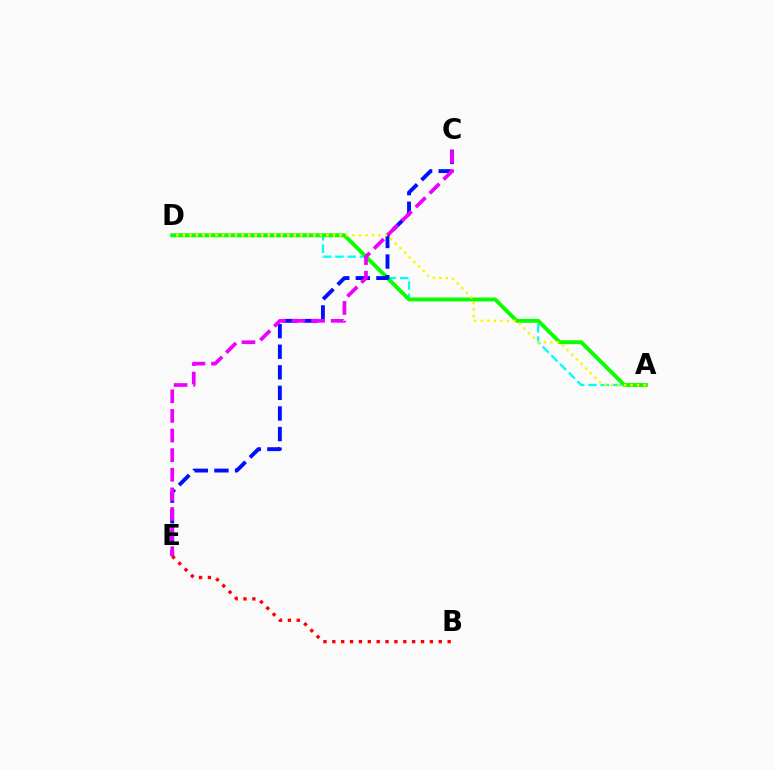{('A', 'D'): [{'color': '#00fff6', 'line_style': 'dashed', 'thickness': 1.67}, {'color': '#08ff00', 'line_style': 'solid', 'thickness': 2.8}, {'color': '#fcf500', 'line_style': 'dotted', 'thickness': 1.77}], ('C', 'E'): [{'color': '#0010ff', 'line_style': 'dashed', 'thickness': 2.8}, {'color': '#ee00ff', 'line_style': 'dashed', 'thickness': 2.66}], ('B', 'E'): [{'color': '#ff0000', 'line_style': 'dotted', 'thickness': 2.41}]}